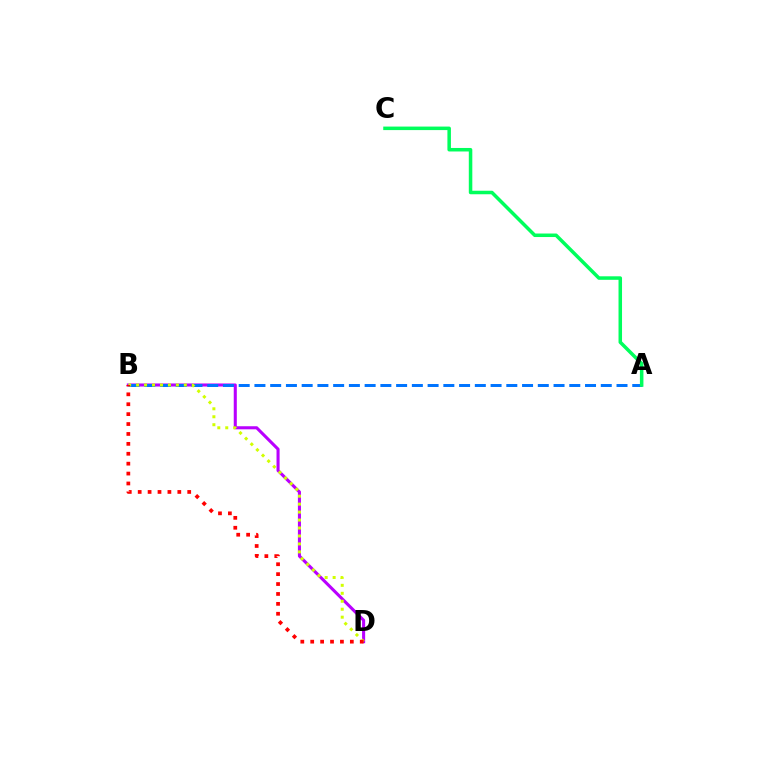{('B', 'D'): [{'color': '#b900ff', 'line_style': 'solid', 'thickness': 2.21}, {'color': '#d1ff00', 'line_style': 'dotted', 'thickness': 2.16}, {'color': '#ff0000', 'line_style': 'dotted', 'thickness': 2.69}], ('A', 'B'): [{'color': '#0074ff', 'line_style': 'dashed', 'thickness': 2.14}], ('A', 'C'): [{'color': '#00ff5c', 'line_style': 'solid', 'thickness': 2.53}]}